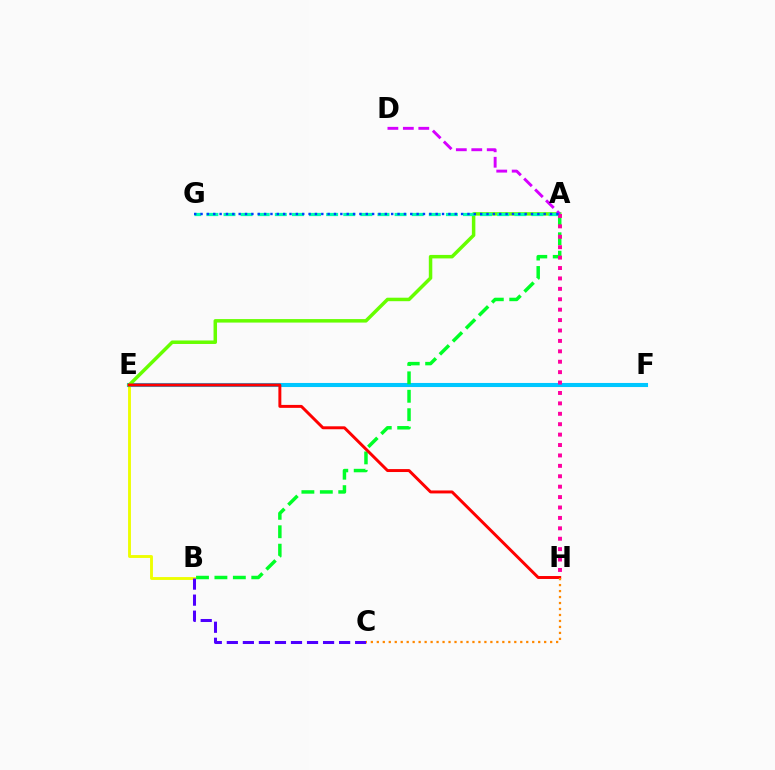{('B', 'E'): [{'color': '#eeff00', 'line_style': 'solid', 'thickness': 2.07}], ('E', 'F'): [{'color': '#00c7ff', 'line_style': 'solid', 'thickness': 2.93}], ('B', 'C'): [{'color': '#4f00ff', 'line_style': 'dashed', 'thickness': 2.18}], ('A', 'E'): [{'color': '#66ff00', 'line_style': 'solid', 'thickness': 2.51}], ('A', 'G'): [{'color': '#00ffaf', 'line_style': 'dashed', 'thickness': 2.32}, {'color': '#003fff', 'line_style': 'dotted', 'thickness': 1.73}], ('A', 'B'): [{'color': '#00ff27', 'line_style': 'dashed', 'thickness': 2.5}], ('E', 'H'): [{'color': '#ff0000', 'line_style': 'solid', 'thickness': 2.12}], ('A', 'H'): [{'color': '#ff00a0', 'line_style': 'dotted', 'thickness': 2.83}], ('A', 'D'): [{'color': '#d600ff', 'line_style': 'dashed', 'thickness': 2.1}], ('C', 'H'): [{'color': '#ff8800', 'line_style': 'dotted', 'thickness': 1.62}]}